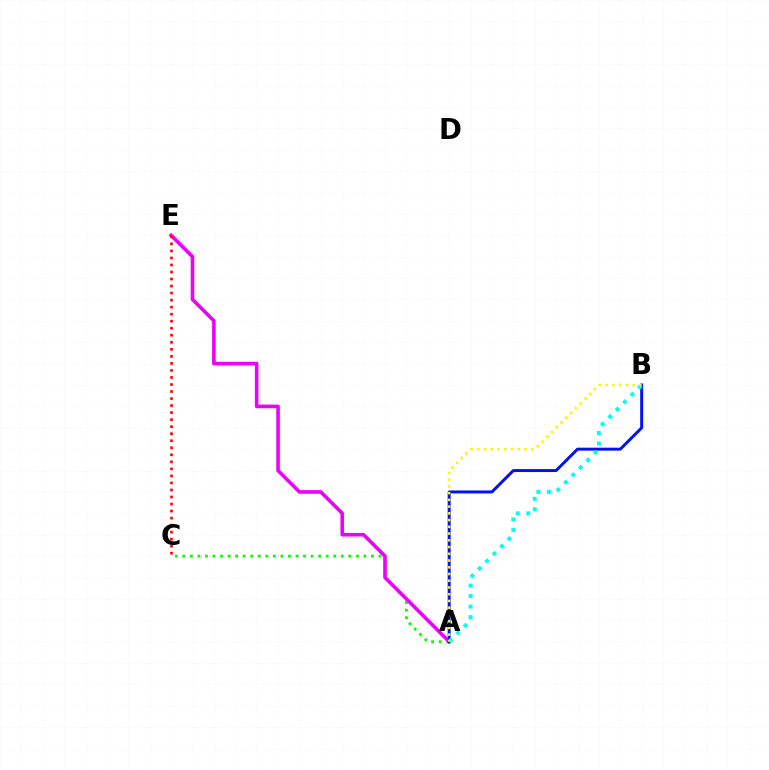{('A', 'C'): [{'color': '#08ff00', 'line_style': 'dotted', 'thickness': 2.05}], ('A', 'E'): [{'color': '#ee00ff', 'line_style': 'solid', 'thickness': 2.6}], ('A', 'B'): [{'color': '#0010ff', 'line_style': 'solid', 'thickness': 2.13}, {'color': '#00fff6', 'line_style': 'dotted', 'thickness': 2.85}, {'color': '#fcf500', 'line_style': 'dotted', 'thickness': 1.83}], ('C', 'E'): [{'color': '#ff0000', 'line_style': 'dotted', 'thickness': 1.91}]}